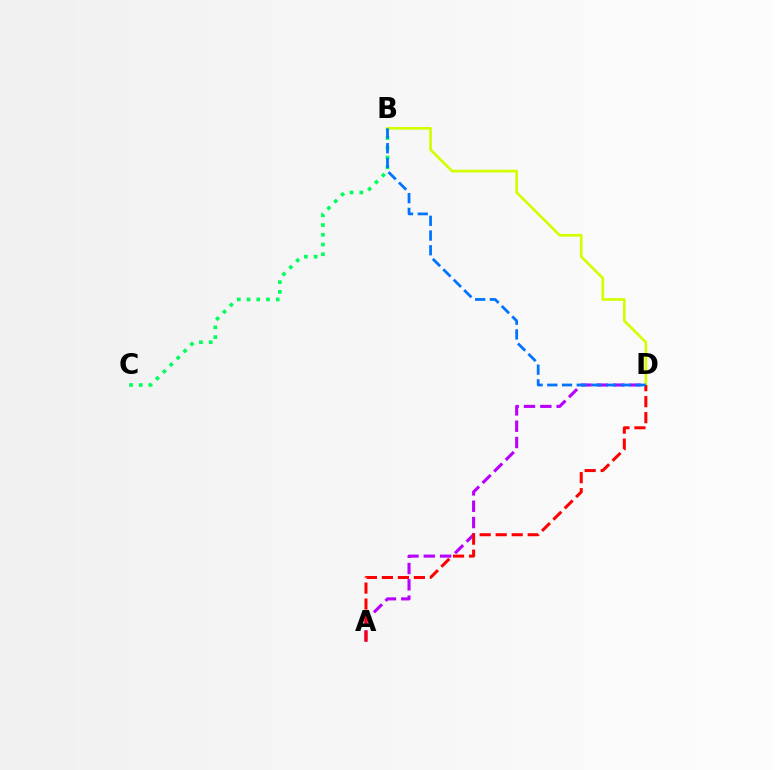{('A', 'D'): [{'color': '#b900ff', 'line_style': 'dashed', 'thickness': 2.22}, {'color': '#ff0000', 'line_style': 'dashed', 'thickness': 2.17}], ('B', 'C'): [{'color': '#00ff5c', 'line_style': 'dotted', 'thickness': 2.64}], ('B', 'D'): [{'color': '#d1ff00', 'line_style': 'solid', 'thickness': 1.93}, {'color': '#0074ff', 'line_style': 'dashed', 'thickness': 2.0}]}